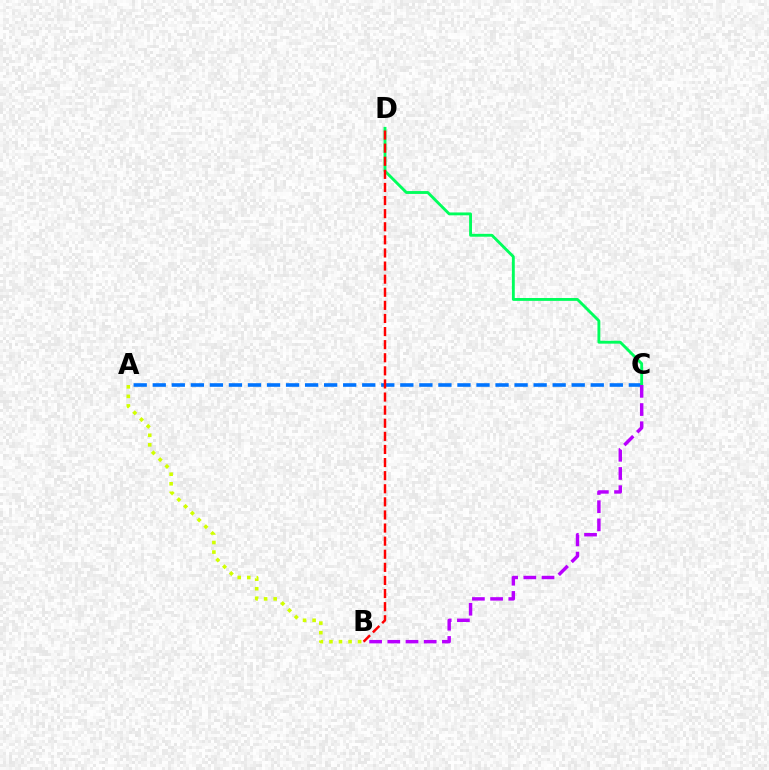{('A', 'B'): [{'color': '#d1ff00', 'line_style': 'dotted', 'thickness': 2.6}], ('A', 'C'): [{'color': '#0074ff', 'line_style': 'dashed', 'thickness': 2.59}], ('C', 'D'): [{'color': '#00ff5c', 'line_style': 'solid', 'thickness': 2.07}], ('B', 'C'): [{'color': '#b900ff', 'line_style': 'dashed', 'thickness': 2.47}], ('B', 'D'): [{'color': '#ff0000', 'line_style': 'dashed', 'thickness': 1.78}]}